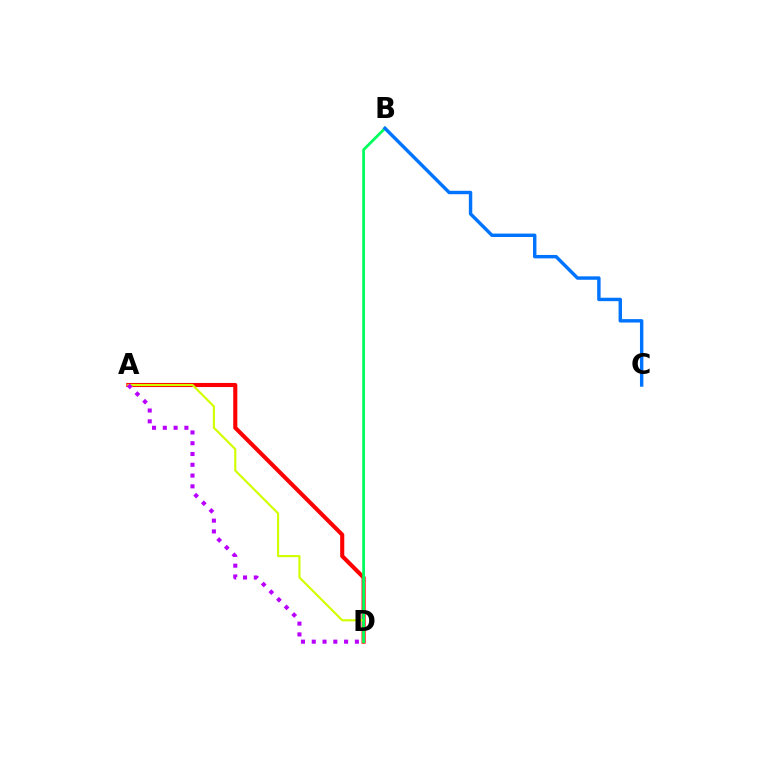{('A', 'D'): [{'color': '#ff0000', 'line_style': 'solid', 'thickness': 2.95}, {'color': '#d1ff00', 'line_style': 'solid', 'thickness': 1.55}, {'color': '#b900ff', 'line_style': 'dotted', 'thickness': 2.93}], ('B', 'D'): [{'color': '#00ff5c', 'line_style': 'solid', 'thickness': 2.0}], ('B', 'C'): [{'color': '#0074ff', 'line_style': 'solid', 'thickness': 2.46}]}